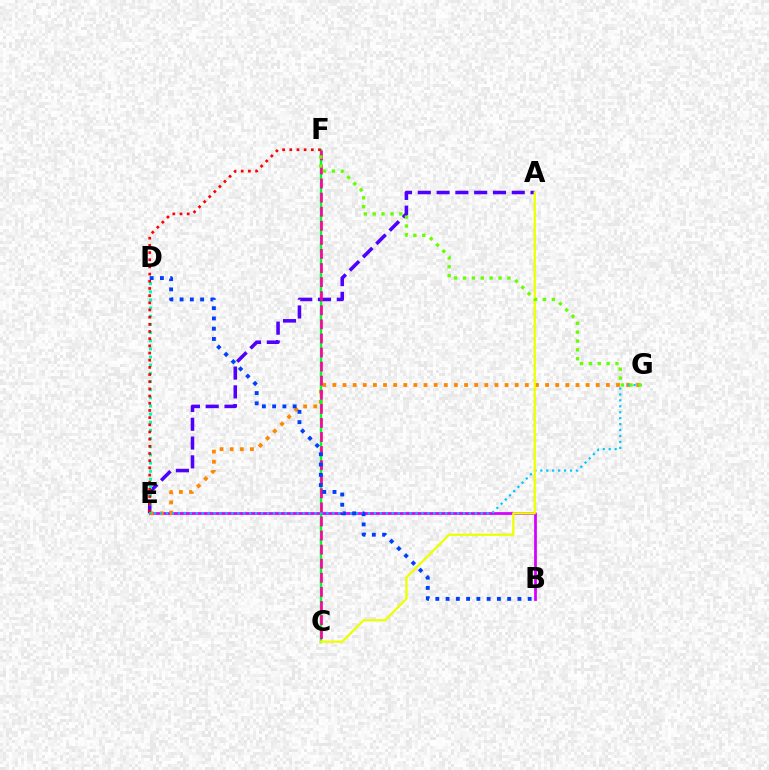{('B', 'E'): [{'color': '#d600ff', 'line_style': 'solid', 'thickness': 1.99}], ('E', 'G'): [{'color': '#ff8800', 'line_style': 'dotted', 'thickness': 2.75}, {'color': '#00c7ff', 'line_style': 'dotted', 'thickness': 1.61}], ('C', 'F'): [{'color': '#00ff27', 'line_style': 'solid', 'thickness': 1.72}, {'color': '#ff00a0', 'line_style': 'dashed', 'thickness': 1.91}], ('A', 'E'): [{'color': '#4f00ff', 'line_style': 'dashed', 'thickness': 2.55}], ('D', 'E'): [{'color': '#00ffaf', 'line_style': 'dotted', 'thickness': 2.22}], ('E', 'F'): [{'color': '#ff0000', 'line_style': 'dotted', 'thickness': 1.95}], ('A', 'C'): [{'color': '#eeff00', 'line_style': 'solid', 'thickness': 1.63}], ('B', 'D'): [{'color': '#003fff', 'line_style': 'dotted', 'thickness': 2.79}], ('F', 'G'): [{'color': '#66ff00', 'line_style': 'dotted', 'thickness': 2.41}]}